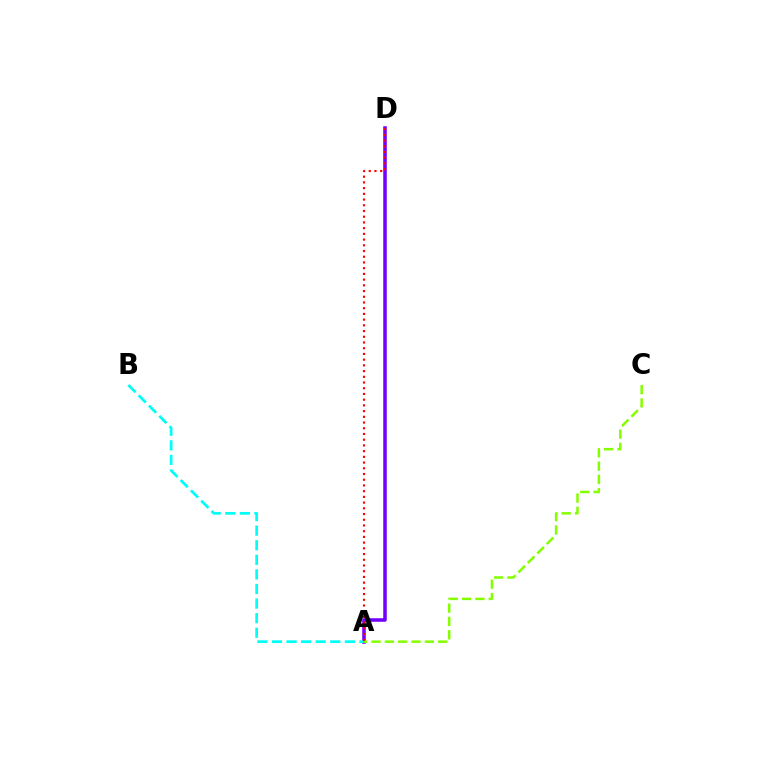{('A', 'D'): [{'color': '#7200ff', 'line_style': 'solid', 'thickness': 2.55}, {'color': '#ff0000', 'line_style': 'dotted', 'thickness': 1.55}], ('A', 'B'): [{'color': '#00fff6', 'line_style': 'dashed', 'thickness': 1.98}], ('A', 'C'): [{'color': '#84ff00', 'line_style': 'dashed', 'thickness': 1.81}]}